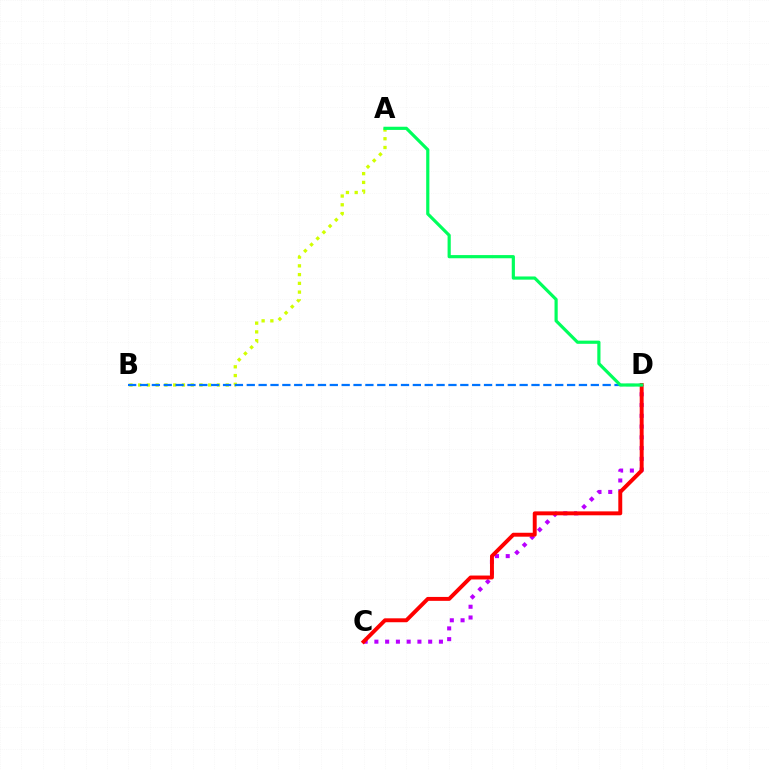{('A', 'B'): [{'color': '#d1ff00', 'line_style': 'dotted', 'thickness': 2.38}], ('C', 'D'): [{'color': '#b900ff', 'line_style': 'dotted', 'thickness': 2.92}, {'color': '#ff0000', 'line_style': 'solid', 'thickness': 2.82}], ('B', 'D'): [{'color': '#0074ff', 'line_style': 'dashed', 'thickness': 1.61}], ('A', 'D'): [{'color': '#00ff5c', 'line_style': 'solid', 'thickness': 2.29}]}